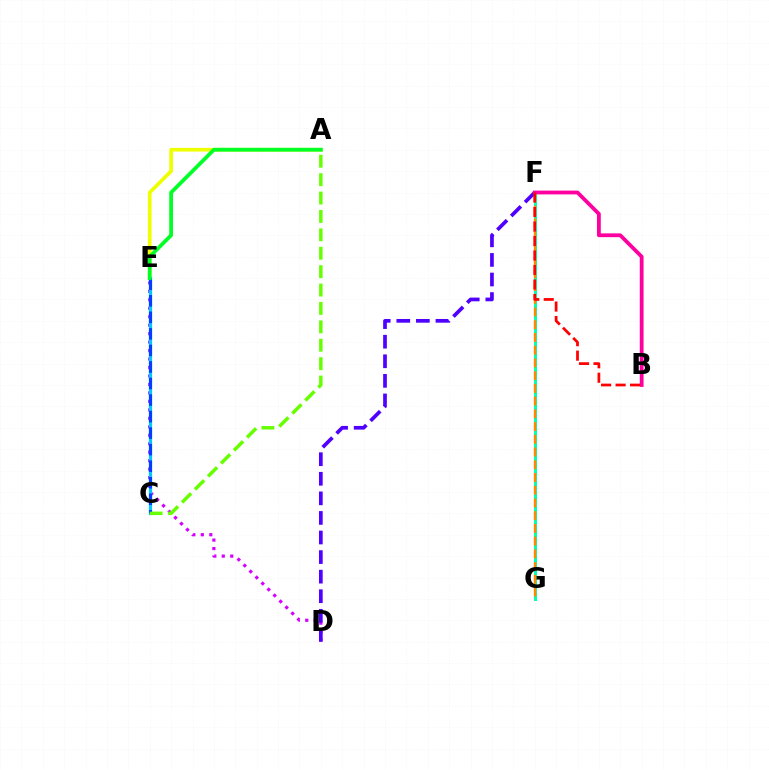{('D', 'E'): [{'color': '#d600ff', 'line_style': 'dotted', 'thickness': 2.3}], ('A', 'E'): [{'color': '#eeff00', 'line_style': 'solid', 'thickness': 2.65}, {'color': '#00ff27', 'line_style': 'solid', 'thickness': 2.72}], ('F', 'G'): [{'color': '#00ffaf', 'line_style': 'solid', 'thickness': 2.13}, {'color': '#ff8800', 'line_style': 'dashed', 'thickness': 1.73}], ('C', 'E'): [{'color': '#00c7ff', 'line_style': 'solid', 'thickness': 2.3}, {'color': '#003fff', 'line_style': 'dashed', 'thickness': 2.25}], ('A', 'C'): [{'color': '#66ff00', 'line_style': 'dashed', 'thickness': 2.5}], ('D', 'F'): [{'color': '#4f00ff', 'line_style': 'dashed', 'thickness': 2.66}], ('B', 'F'): [{'color': '#ff00a0', 'line_style': 'solid', 'thickness': 2.73}, {'color': '#ff0000', 'line_style': 'dashed', 'thickness': 1.97}]}